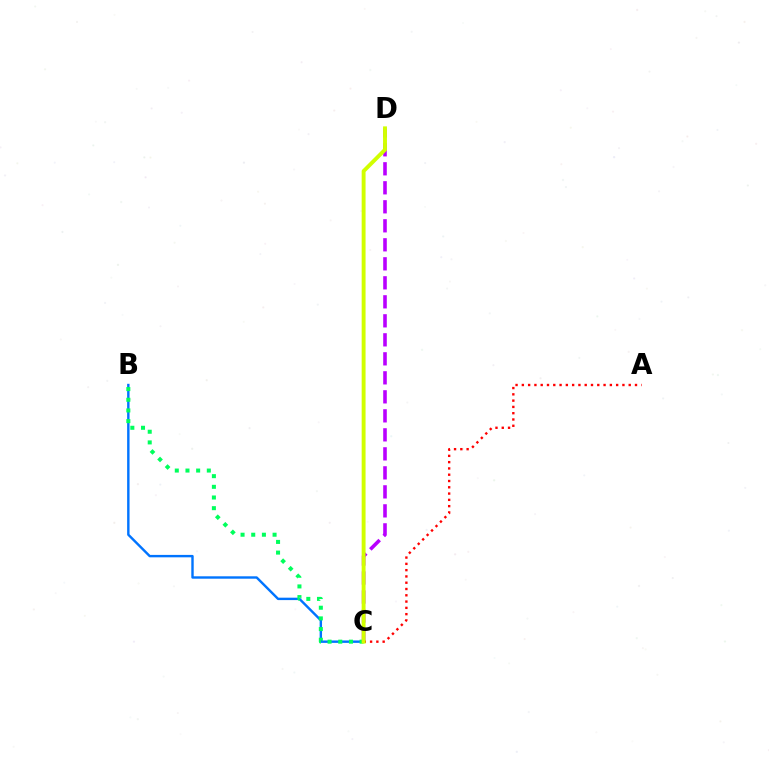{('B', 'C'): [{'color': '#0074ff', 'line_style': 'solid', 'thickness': 1.73}, {'color': '#00ff5c', 'line_style': 'dotted', 'thickness': 2.9}], ('C', 'D'): [{'color': '#b900ff', 'line_style': 'dashed', 'thickness': 2.58}, {'color': '#d1ff00', 'line_style': 'solid', 'thickness': 2.81}], ('A', 'C'): [{'color': '#ff0000', 'line_style': 'dotted', 'thickness': 1.71}]}